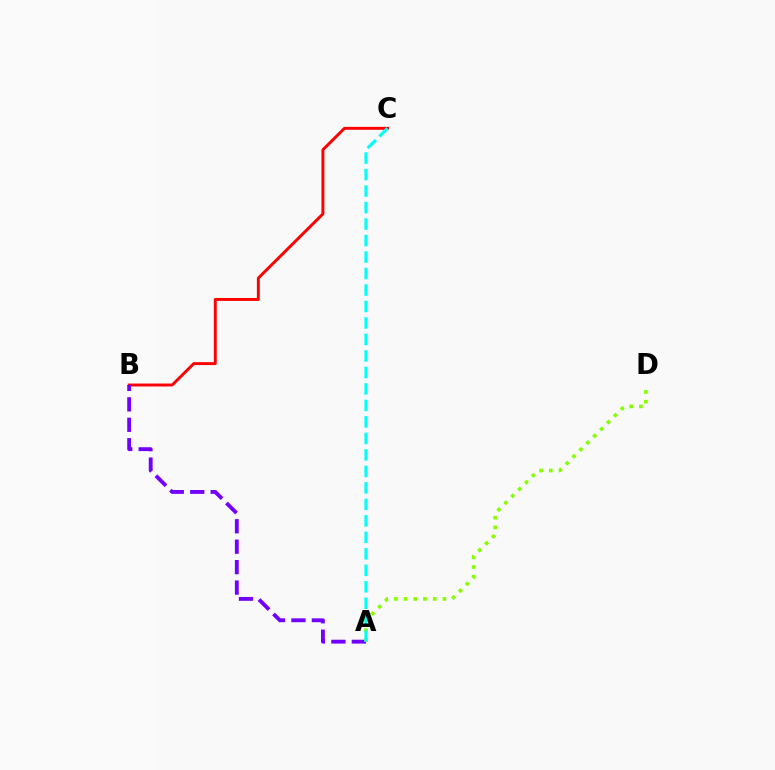{('B', 'C'): [{'color': '#ff0000', 'line_style': 'solid', 'thickness': 2.11}], ('A', 'B'): [{'color': '#7200ff', 'line_style': 'dashed', 'thickness': 2.78}], ('A', 'D'): [{'color': '#84ff00', 'line_style': 'dotted', 'thickness': 2.64}], ('A', 'C'): [{'color': '#00fff6', 'line_style': 'dashed', 'thickness': 2.24}]}